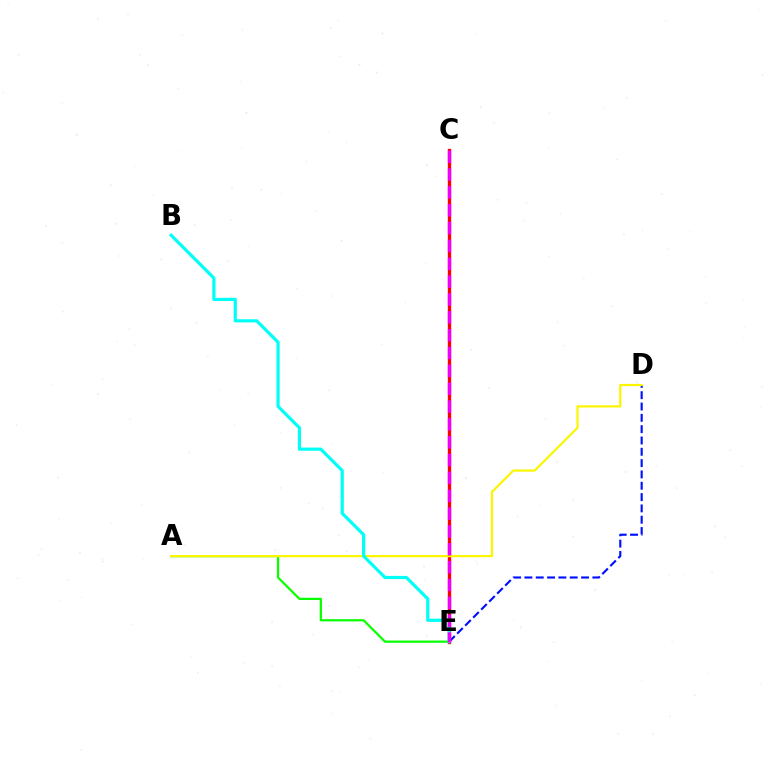{('A', 'E'): [{'color': '#08ff00', 'line_style': 'solid', 'thickness': 1.61}], ('C', 'E'): [{'color': '#ff0000', 'line_style': 'solid', 'thickness': 2.4}, {'color': '#ee00ff', 'line_style': 'dashed', 'thickness': 2.42}], ('D', 'E'): [{'color': '#0010ff', 'line_style': 'dashed', 'thickness': 1.54}], ('A', 'D'): [{'color': '#fcf500', 'line_style': 'solid', 'thickness': 1.59}], ('B', 'E'): [{'color': '#00fff6', 'line_style': 'solid', 'thickness': 2.3}]}